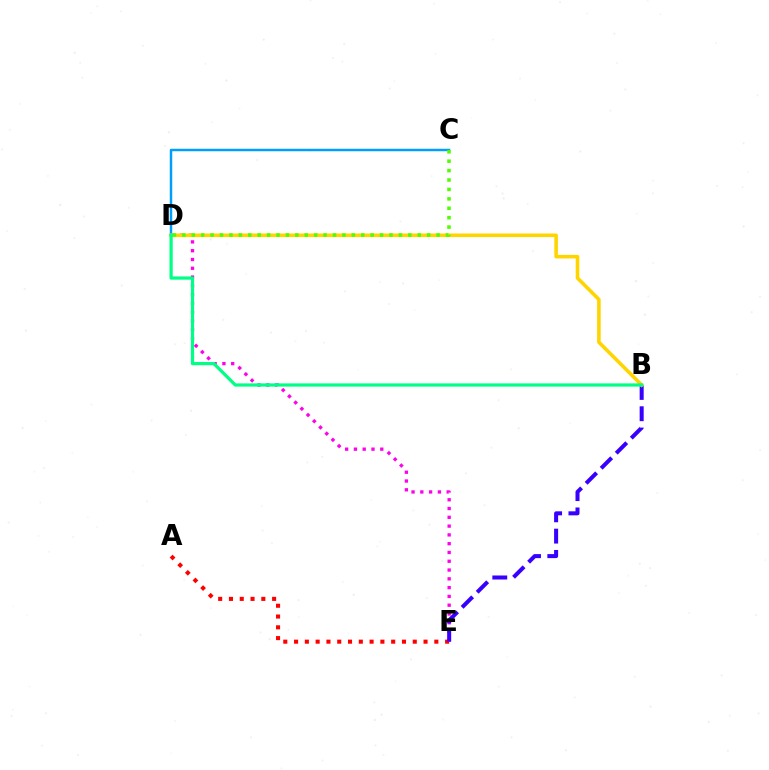{('A', 'E'): [{'color': '#ff0000', 'line_style': 'dotted', 'thickness': 2.93}], ('D', 'E'): [{'color': '#ff00ed', 'line_style': 'dotted', 'thickness': 2.39}], ('B', 'E'): [{'color': '#3700ff', 'line_style': 'dashed', 'thickness': 2.89}], ('C', 'D'): [{'color': '#009eff', 'line_style': 'solid', 'thickness': 1.78}, {'color': '#4fff00', 'line_style': 'dotted', 'thickness': 2.56}], ('B', 'D'): [{'color': '#ffd500', 'line_style': 'solid', 'thickness': 2.59}, {'color': '#00ff86', 'line_style': 'solid', 'thickness': 2.32}]}